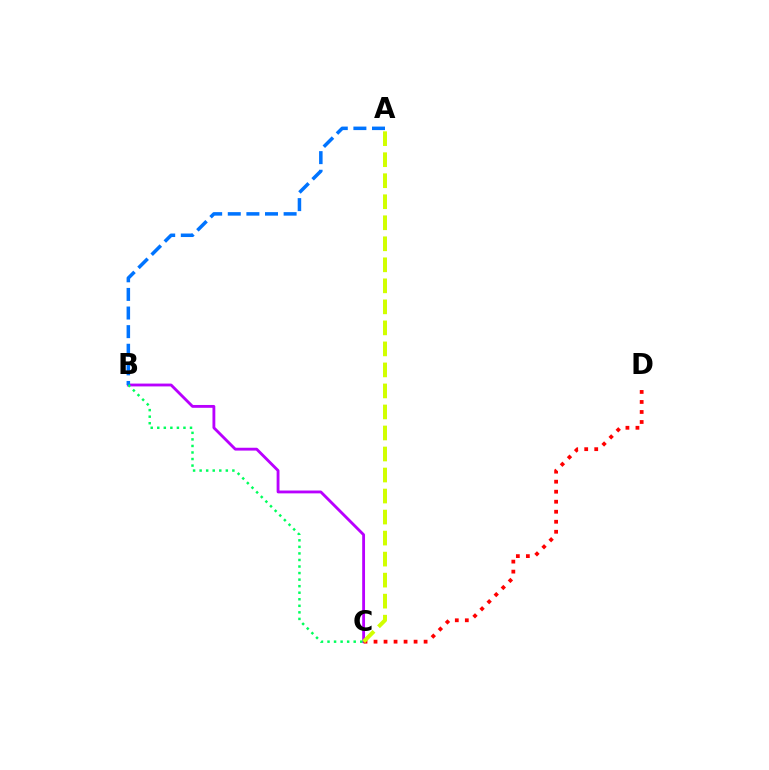{('B', 'C'): [{'color': '#b900ff', 'line_style': 'solid', 'thickness': 2.04}, {'color': '#00ff5c', 'line_style': 'dotted', 'thickness': 1.78}], ('C', 'D'): [{'color': '#ff0000', 'line_style': 'dotted', 'thickness': 2.72}], ('A', 'B'): [{'color': '#0074ff', 'line_style': 'dashed', 'thickness': 2.53}], ('A', 'C'): [{'color': '#d1ff00', 'line_style': 'dashed', 'thickness': 2.86}]}